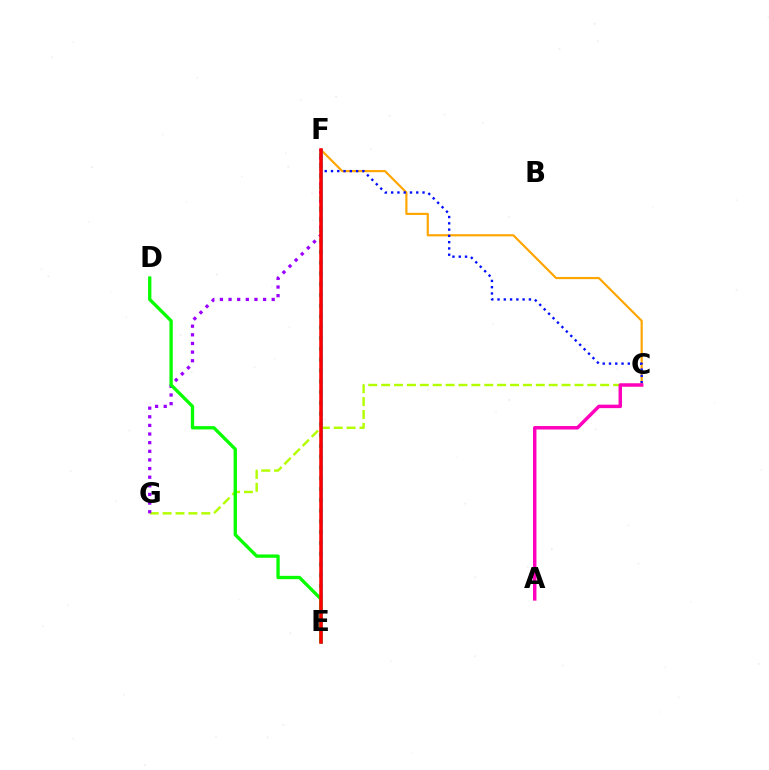{('C', 'G'): [{'color': '#b3ff00', 'line_style': 'dashed', 'thickness': 1.75}], ('F', 'G'): [{'color': '#9b00ff', 'line_style': 'dotted', 'thickness': 2.34}], ('E', 'F'): [{'color': '#00ff9d', 'line_style': 'dotted', 'thickness': 2.93}, {'color': '#00b5ff', 'line_style': 'solid', 'thickness': 1.89}, {'color': '#ff0000', 'line_style': 'solid', 'thickness': 2.54}], ('C', 'F'): [{'color': '#ffa500', 'line_style': 'solid', 'thickness': 1.56}, {'color': '#0010ff', 'line_style': 'dotted', 'thickness': 1.7}], ('D', 'E'): [{'color': '#08ff00', 'line_style': 'solid', 'thickness': 2.39}], ('A', 'C'): [{'color': '#ff00bd', 'line_style': 'solid', 'thickness': 2.5}]}